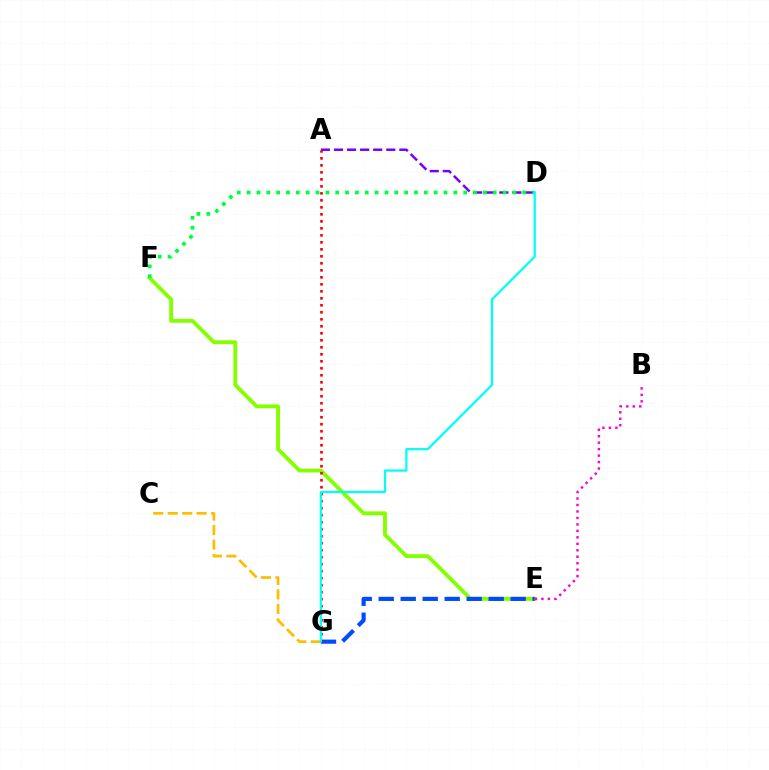{('A', 'D'): [{'color': '#7200ff', 'line_style': 'dashed', 'thickness': 1.78}], ('C', 'G'): [{'color': '#ffbd00', 'line_style': 'dashed', 'thickness': 1.97}], ('E', 'F'): [{'color': '#84ff00', 'line_style': 'solid', 'thickness': 2.78}], ('E', 'G'): [{'color': '#004bff', 'line_style': 'dashed', 'thickness': 2.99}], ('D', 'F'): [{'color': '#00ff39', 'line_style': 'dotted', 'thickness': 2.67}], ('A', 'G'): [{'color': '#ff0000', 'line_style': 'dotted', 'thickness': 1.9}], ('D', 'G'): [{'color': '#00fff6', 'line_style': 'solid', 'thickness': 1.61}], ('B', 'E'): [{'color': '#ff00cf', 'line_style': 'dotted', 'thickness': 1.76}]}